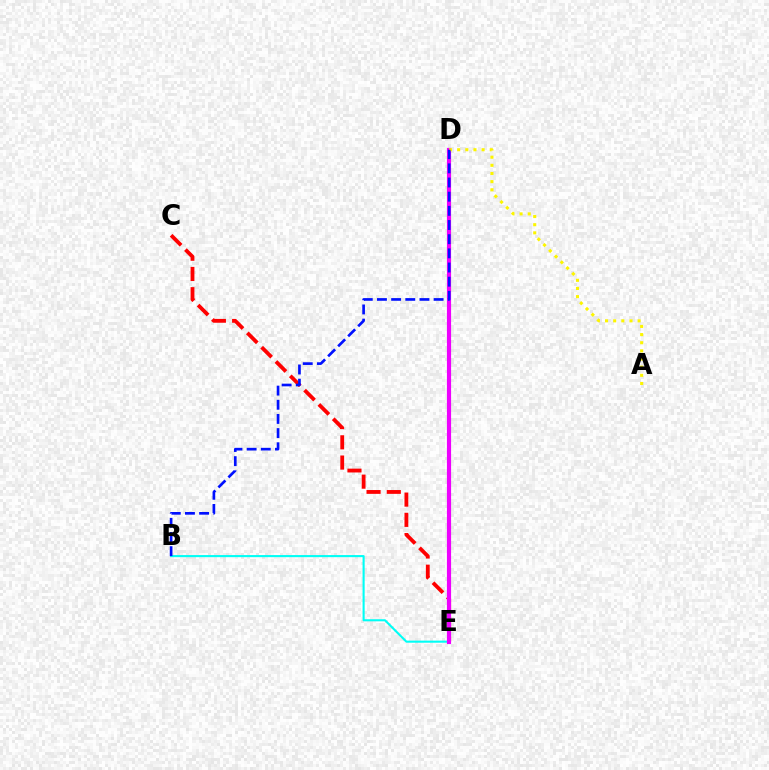{('C', 'E'): [{'color': '#ff0000', 'line_style': 'dashed', 'thickness': 2.75}], ('B', 'E'): [{'color': '#00fff6', 'line_style': 'solid', 'thickness': 1.51}], ('D', 'E'): [{'color': '#08ff00', 'line_style': 'dotted', 'thickness': 2.53}, {'color': '#ee00ff', 'line_style': 'solid', 'thickness': 2.99}], ('A', 'D'): [{'color': '#fcf500', 'line_style': 'dotted', 'thickness': 2.21}], ('B', 'D'): [{'color': '#0010ff', 'line_style': 'dashed', 'thickness': 1.92}]}